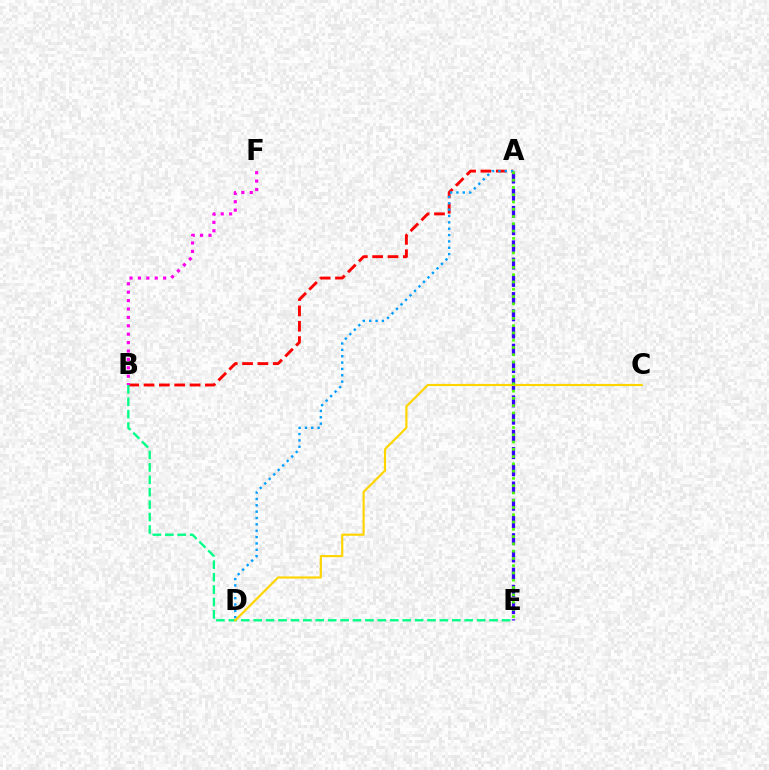{('A', 'B'): [{'color': '#ff0000', 'line_style': 'dashed', 'thickness': 2.08}], ('B', 'F'): [{'color': '#ff00ed', 'line_style': 'dotted', 'thickness': 2.28}], ('A', 'E'): [{'color': '#3700ff', 'line_style': 'dashed', 'thickness': 2.34}, {'color': '#4fff00', 'line_style': 'dotted', 'thickness': 1.98}], ('B', 'E'): [{'color': '#00ff86', 'line_style': 'dashed', 'thickness': 1.69}], ('A', 'D'): [{'color': '#009eff', 'line_style': 'dotted', 'thickness': 1.73}], ('C', 'D'): [{'color': '#ffd500', 'line_style': 'solid', 'thickness': 1.56}]}